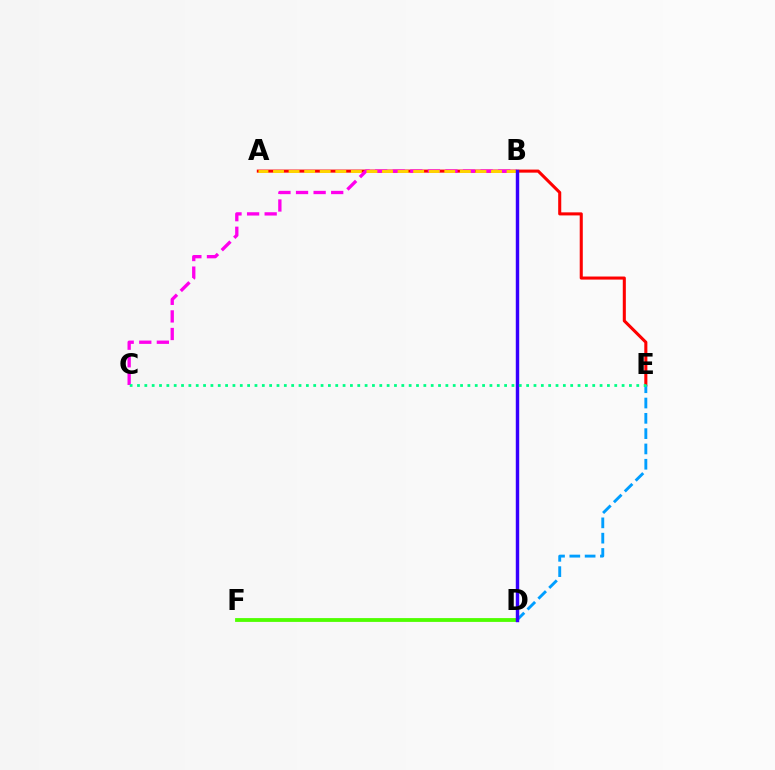{('A', 'E'): [{'color': '#ff0000', 'line_style': 'solid', 'thickness': 2.21}], ('D', 'F'): [{'color': '#4fff00', 'line_style': 'solid', 'thickness': 2.75}], ('B', 'C'): [{'color': '#ff00ed', 'line_style': 'dashed', 'thickness': 2.39}], ('D', 'E'): [{'color': '#009eff', 'line_style': 'dashed', 'thickness': 2.08}], ('A', 'B'): [{'color': '#ffd500', 'line_style': 'dashed', 'thickness': 2.12}], ('B', 'D'): [{'color': '#3700ff', 'line_style': 'solid', 'thickness': 2.47}], ('C', 'E'): [{'color': '#00ff86', 'line_style': 'dotted', 'thickness': 1.99}]}